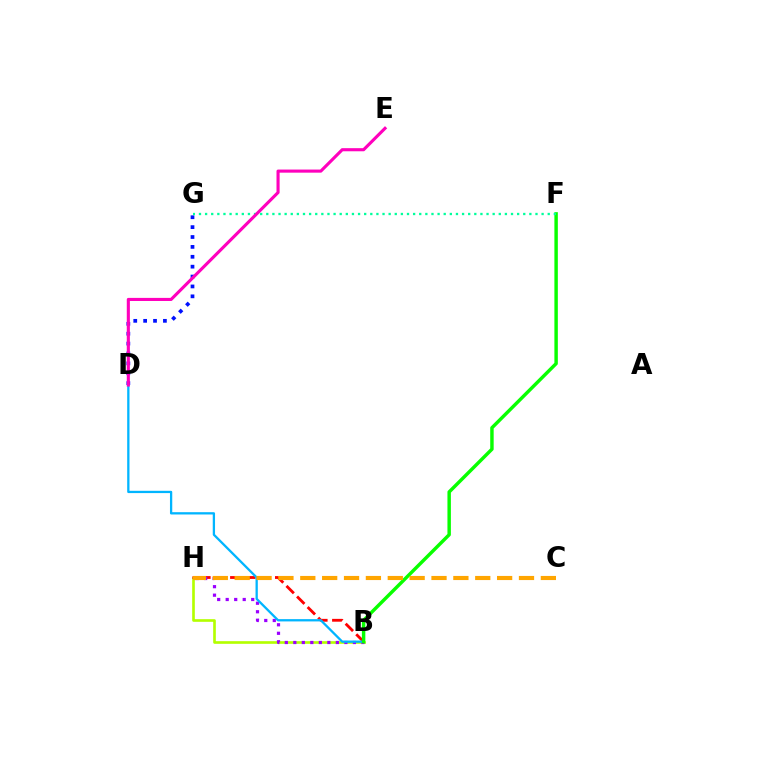{('D', 'G'): [{'color': '#0010ff', 'line_style': 'dotted', 'thickness': 2.69}], ('B', 'H'): [{'color': '#b3ff00', 'line_style': 'solid', 'thickness': 1.91}, {'color': '#ff0000', 'line_style': 'dashed', 'thickness': 2.03}, {'color': '#9b00ff', 'line_style': 'dotted', 'thickness': 2.31}], ('B', 'D'): [{'color': '#00b5ff', 'line_style': 'solid', 'thickness': 1.65}], ('B', 'F'): [{'color': '#08ff00', 'line_style': 'solid', 'thickness': 2.48}], ('C', 'H'): [{'color': '#ffa500', 'line_style': 'dashed', 'thickness': 2.97}], ('F', 'G'): [{'color': '#00ff9d', 'line_style': 'dotted', 'thickness': 1.66}], ('D', 'E'): [{'color': '#ff00bd', 'line_style': 'solid', 'thickness': 2.24}]}